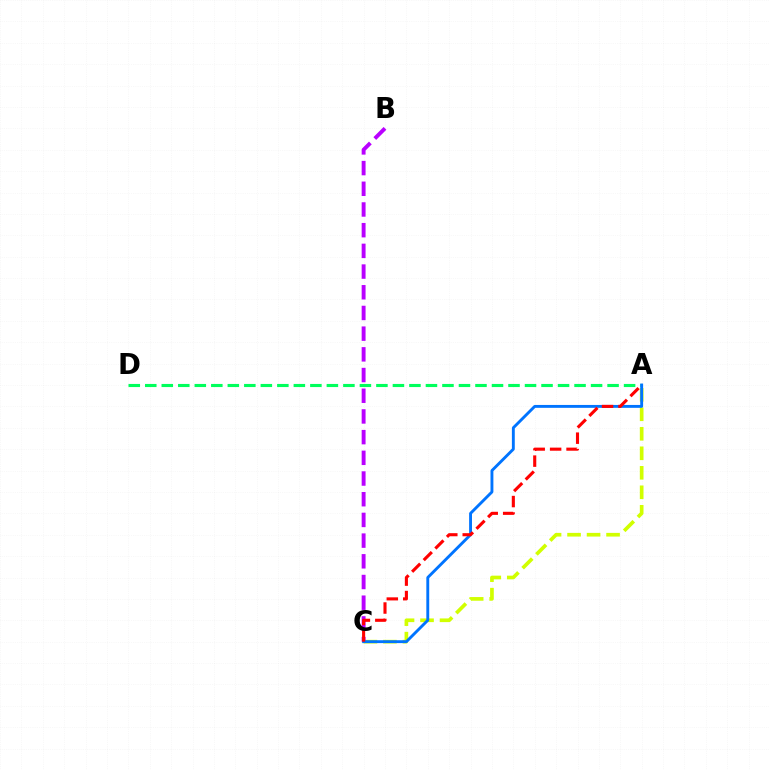{('A', 'C'): [{'color': '#d1ff00', 'line_style': 'dashed', 'thickness': 2.65}, {'color': '#0074ff', 'line_style': 'solid', 'thickness': 2.08}, {'color': '#ff0000', 'line_style': 'dashed', 'thickness': 2.23}], ('A', 'D'): [{'color': '#00ff5c', 'line_style': 'dashed', 'thickness': 2.24}], ('B', 'C'): [{'color': '#b900ff', 'line_style': 'dashed', 'thickness': 2.81}]}